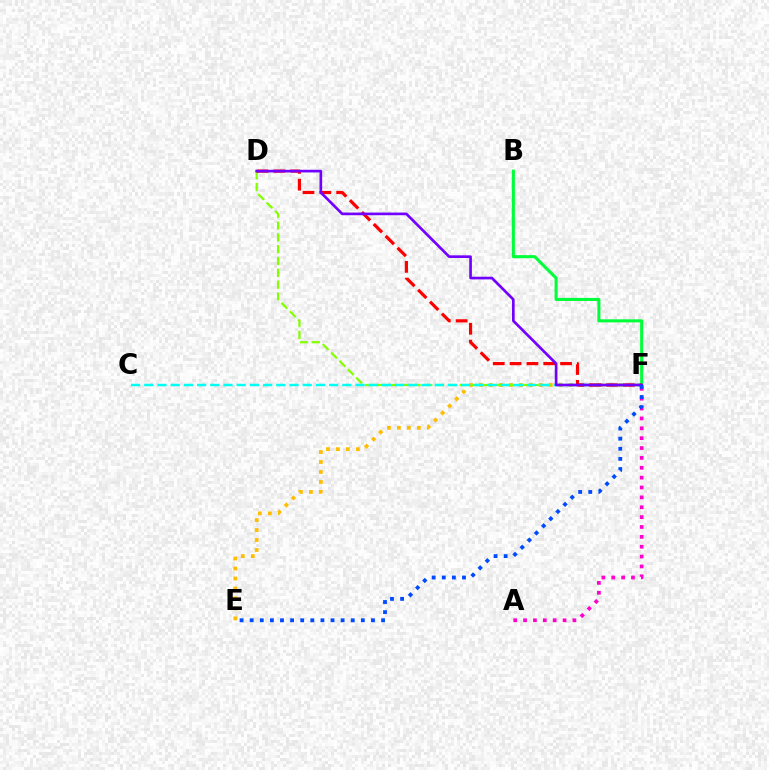{('E', 'F'): [{'color': '#ffbd00', 'line_style': 'dotted', 'thickness': 2.71}, {'color': '#004bff', 'line_style': 'dotted', 'thickness': 2.75}], ('D', 'F'): [{'color': '#84ff00', 'line_style': 'dashed', 'thickness': 1.61}, {'color': '#ff0000', 'line_style': 'dashed', 'thickness': 2.29}, {'color': '#7200ff', 'line_style': 'solid', 'thickness': 1.92}], ('C', 'F'): [{'color': '#00fff6', 'line_style': 'dashed', 'thickness': 1.79}], ('B', 'F'): [{'color': '#00ff39', 'line_style': 'solid', 'thickness': 2.21}], ('A', 'F'): [{'color': '#ff00cf', 'line_style': 'dotted', 'thickness': 2.68}]}